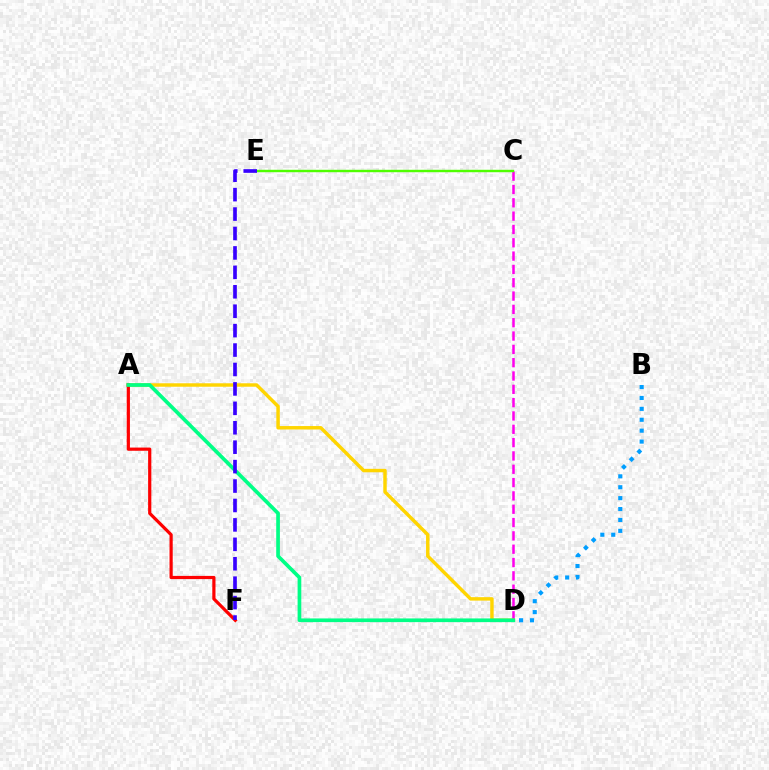{('C', 'D'): [{'color': '#ff00ed', 'line_style': 'dashed', 'thickness': 1.81}], ('B', 'D'): [{'color': '#009eff', 'line_style': 'dotted', 'thickness': 2.96}], ('A', 'D'): [{'color': '#ffd500', 'line_style': 'solid', 'thickness': 2.48}, {'color': '#00ff86', 'line_style': 'solid', 'thickness': 2.66}], ('A', 'F'): [{'color': '#ff0000', 'line_style': 'solid', 'thickness': 2.31}], ('C', 'E'): [{'color': '#4fff00', 'line_style': 'solid', 'thickness': 1.75}], ('E', 'F'): [{'color': '#3700ff', 'line_style': 'dashed', 'thickness': 2.64}]}